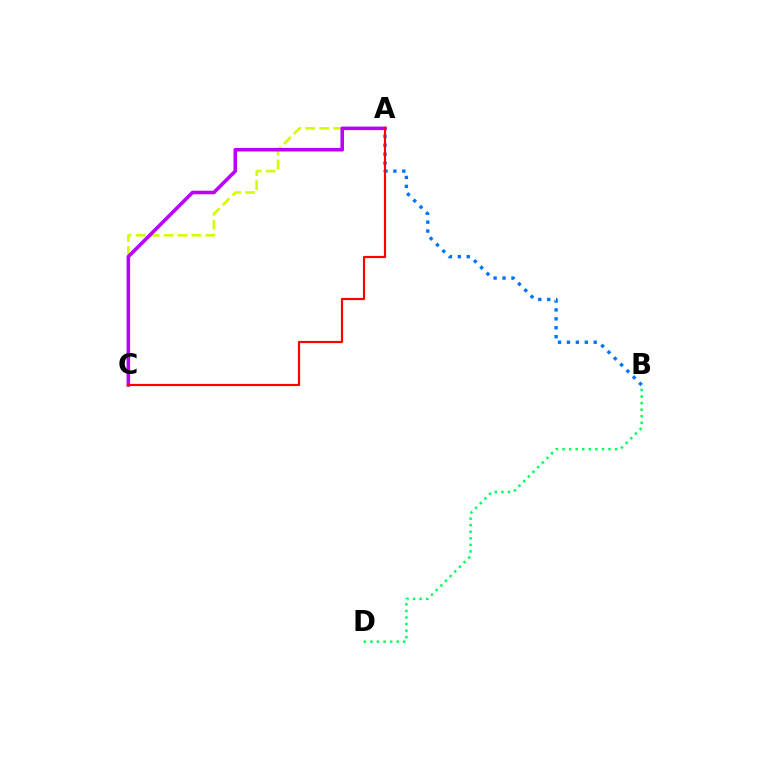{('A', 'C'): [{'color': '#d1ff00', 'line_style': 'dashed', 'thickness': 1.9}, {'color': '#b900ff', 'line_style': 'solid', 'thickness': 2.57}, {'color': '#ff0000', 'line_style': 'solid', 'thickness': 1.57}], ('A', 'B'): [{'color': '#0074ff', 'line_style': 'dotted', 'thickness': 2.43}], ('B', 'D'): [{'color': '#00ff5c', 'line_style': 'dotted', 'thickness': 1.79}]}